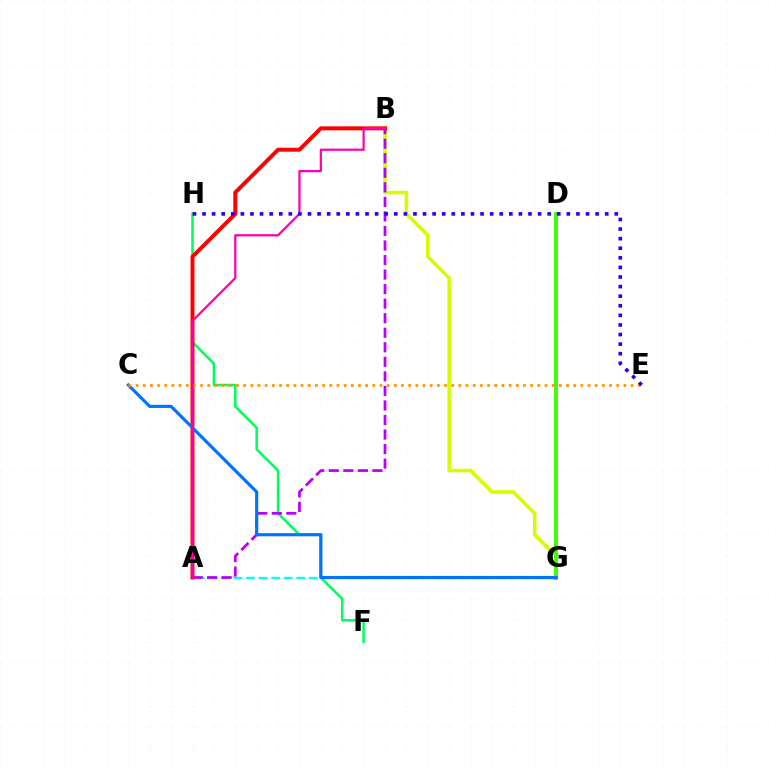{('B', 'G'): [{'color': '#d1ff00', 'line_style': 'solid', 'thickness': 2.54}], ('F', 'H'): [{'color': '#00ff5c', 'line_style': 'solid', 'thickness': 1.82}], ('A', 'G'): [{'color': '#00fff6', 'line_style': 'dashed', 'thickness': 1.7}], ('D', 'G'): [{'color': '#3dff00', 'line_style': 'solid', 'thickness': 2.82}], ('A', 'B'): [{'color': '#b900ff', 'line_style': 'dashed', 'thickness': 1.98}, {'color': '#ff0000', 'line_style': 'solid', 'thickness': 2.85}, {'color': '#ff00ac', 'line_style': 'solid', 'thickness': 1.6}], ('C', 'G'): [{'color': '#0074ff', 'line_style': 'solid', 'thickness': 2.27}], ('C', 'E'): [{'color': '#ff9400', 'line_style': 'dotted', 'thickness': 1.95}], ('E', 'H'): [{'color': '#2500ff', 'line_style': 'dotted', 'thickness': 2.6}]}